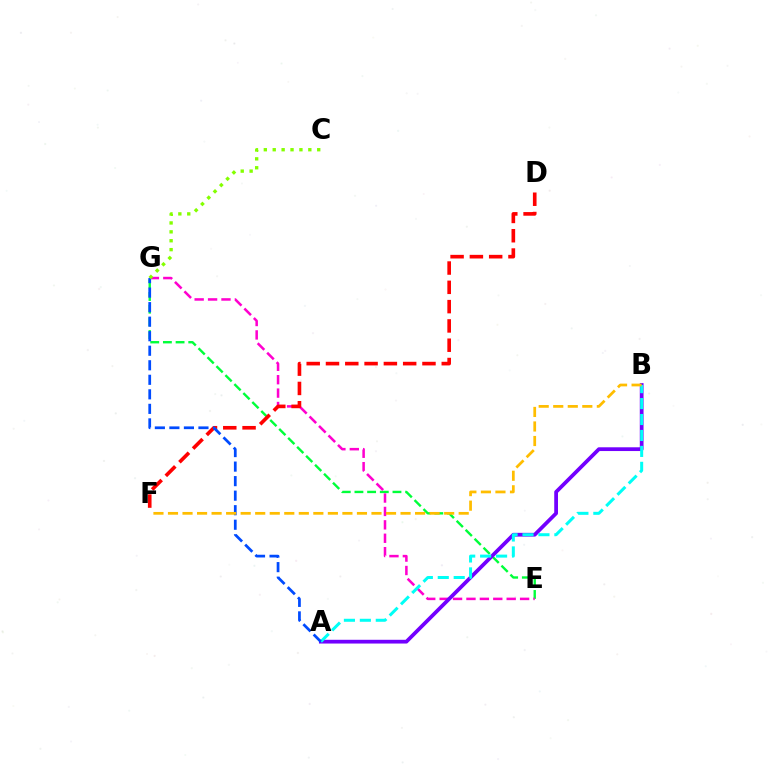{('E', 'G'): [{'color': '#00ff39', 'line_style': 'dashed', 'thickness': 1.72}, {'color': '#ff00cf', 'line_style': 'dashed', 'thickness': 1.82}], ('A', 'B'): [{'color': '#7200ff', 'line_style': 'solid', 'thickness': 2.7}, {'color': '#00fff6', 'line_style': 'dashed', 'thickness': 2.17}], ('D', 'F'): [{'color': '#ff0000', 'line_style': 'dashed', 'thickness': 2.62}], ('A', 'G'): [{'color': '#004bff', 'line_style': 'dashed', 'thickness': 1.97}], ('C', 'G'): [{'color': '#84ff00', 'line_style': 'dotted', 'thickness': 2.42}], ('B', 'F'): [{'color': '#ffbd00', 'line_style': 'dashed', 'thickness': 1.97}]}